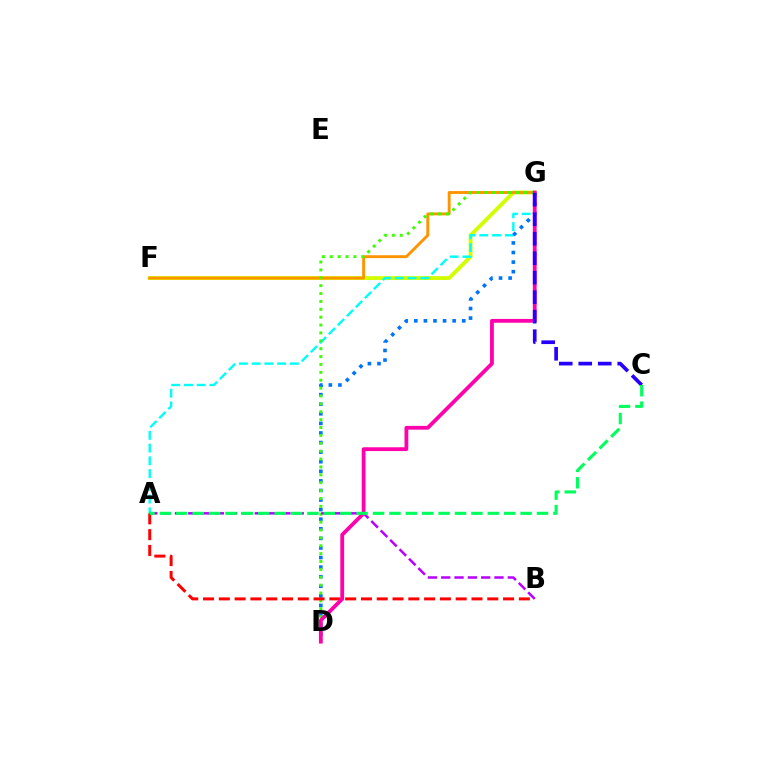{('F', 'G'): [{'color': '#d1ff00', 'line_style': 'solid', 'thickness': 2.78}, {'color': '#ff9400', 'line_style': 'solid', 'thickness': 2.08}], ('A', 'G'): [{'color': '#00fff6', 'line_style': 'dashed', 'thickness': 1.73}], ('D', 'G'): [{'color': '#0074ff', 'line_style': 'dotted', 'thickness': 2.6}, {'color': '#3dff00', 'line_style': 'dotted', 'thickness': 2.14}, {'color': '#ff00ac', 'line_style': 'solid', 'thickness': 2.73}], ('A', 'B'): [{'color': '#b900ff', 'line_style': 'dashed', 'thickness': 1.81}, {'color': '#ff0000', 'line_style': 'dashed', 'thickness': 2.15}], ('C', 'G'): [{'color': '#2500ff', 'line_style': 'dashed', 'thickness': 2.65}], ('A', 'C'): [{'color': '#00ff5c', 'line_style': 'dashed', 'thickness': 2.23}]}